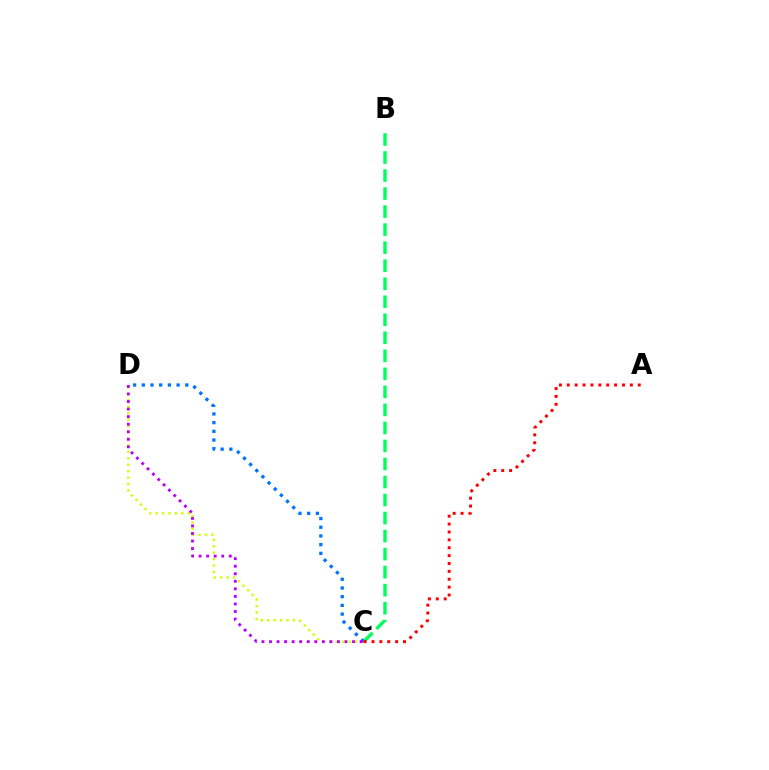{('C', 'D'): [{'color': '#d1ff00', 'line_style': 'dotted', 'thickness': 1.75}, {'color': '#0074ff', 'line_style': 'dotted', 'thickness': 2.36}, {'color': '#b900ff', 'line_style': 'dotted', 'thickness': 2.05}], ('B', 'C'): [{'color': '#00ff5c', 'line_style': 'dashed', 'thickness': 2.45}], ('A', 'C'): [{'color': '#ff0000', 'line_style': 'dotted', 'thickness': 2.14}]}